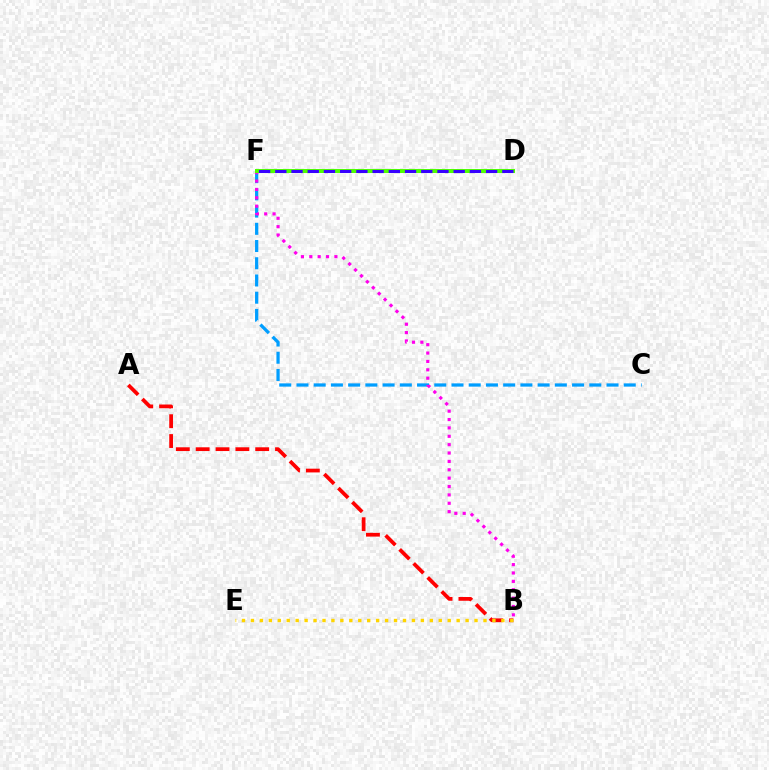{('A', 'B'): [{'color': '#ff0000', 'line_style': 'dashed', 'thickness': 2.7}], ('C', 'F'): [{'color': '#009eff', 'line_style': 'dashed', 'thickness': 2.34}], ('D', 'F'): [{'color': '#00ff86', 'line_style': 'solid', 'thickness': 1.82}, {'color': '#4fff00', 'line_style': 'solid', 'thickness': 2.89}, {'color': '#3700ff', 'line_style': 'dashed', 'thickness': 2.2}], ('B', 'F'): [{'color': '#ff00ed', 'line_style': 'dotted', 'thickness': 2.27}], ('B', 'E'): [{'color': '#ffd500', 'line_style': 'dotted', 'thickness': 2.43}]}